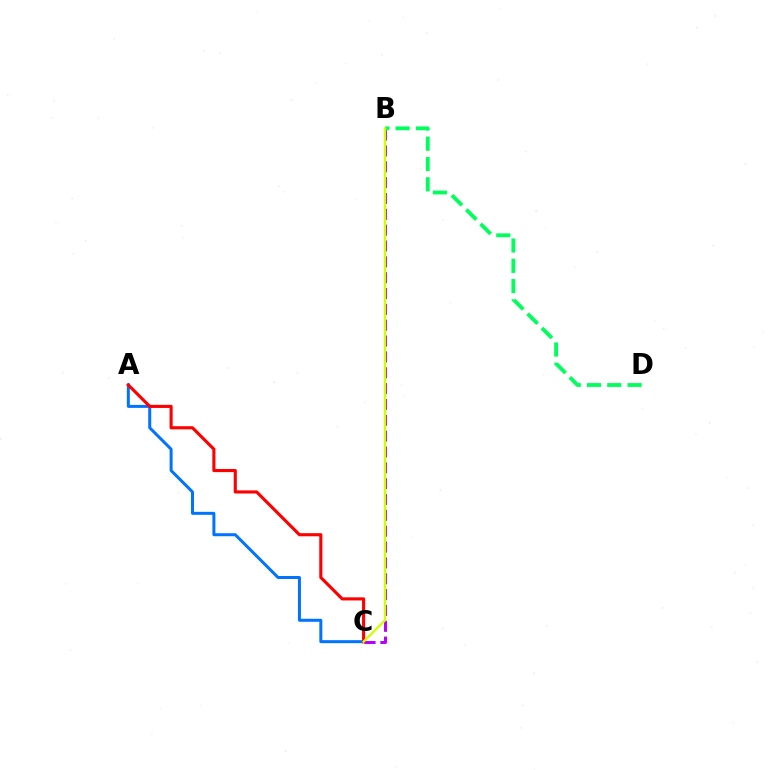{('B', 'C'): [{'color': '#b900ff', 'line_style': 'dashed', 'thickness': 2.15}, {'color': '#d1ff00', 'line_style': 'solid', 'thickness': 1.65}], ('A', 'C'): [{'color': '#0074ff', 'line_style': 'solid', 'thickness': 2.16}, {'color': '#ff0000', 'line_style': 'solid', 'thickness': 2.24}], ('B', 'D'): [{'color': '#00ff5c', 'line_style': 'dashed', 'thickness': 2.76}]}